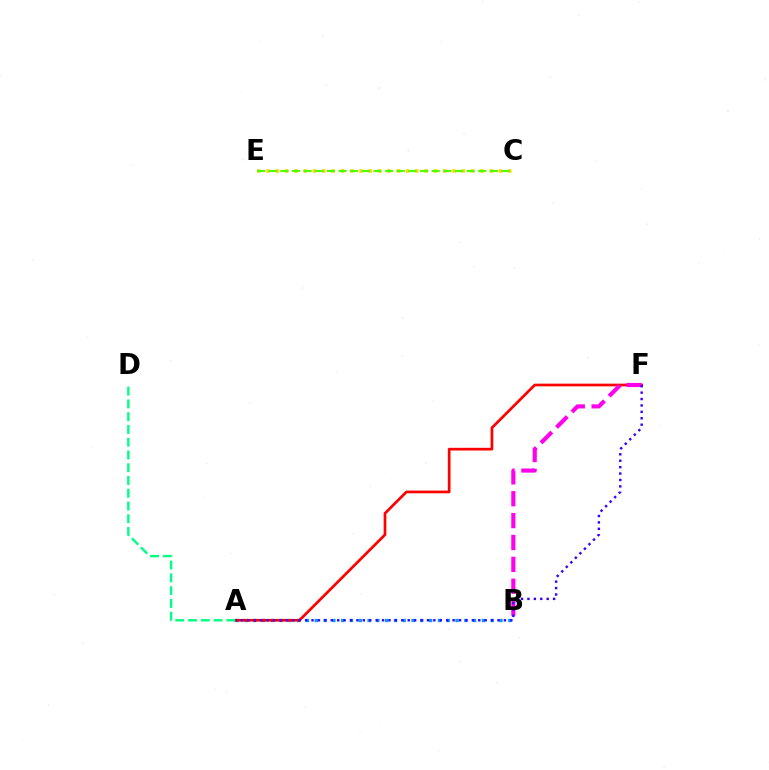{('A', 'B'): [{'color': '#009eff', 'line_style': 'dotted', 'thickness': 2.39}], ('C', 'E'): [{'color': '#ffd500', 'line_style': 'dotted', 'thickness': 2.53}, {'color': '#4fff00', 'line_style': 'dashed', 'thickness': 1.58}], ('A', 'F'): [{'color': '#ff0000', 'line_style': 'solid', 'thickness': 1.94}, {'color': '#3700ff', 'line_style': 'dotted', 'thickness': 1.74}], ('B', 'F'): [{'color': '#ff00ed', 'line_style': 'dashed', 'thickness': 2.97}], ('A', 'D'): [{'color': '#00ff86', 'line_style': 'dashed', 'thickness': 1.73}]}